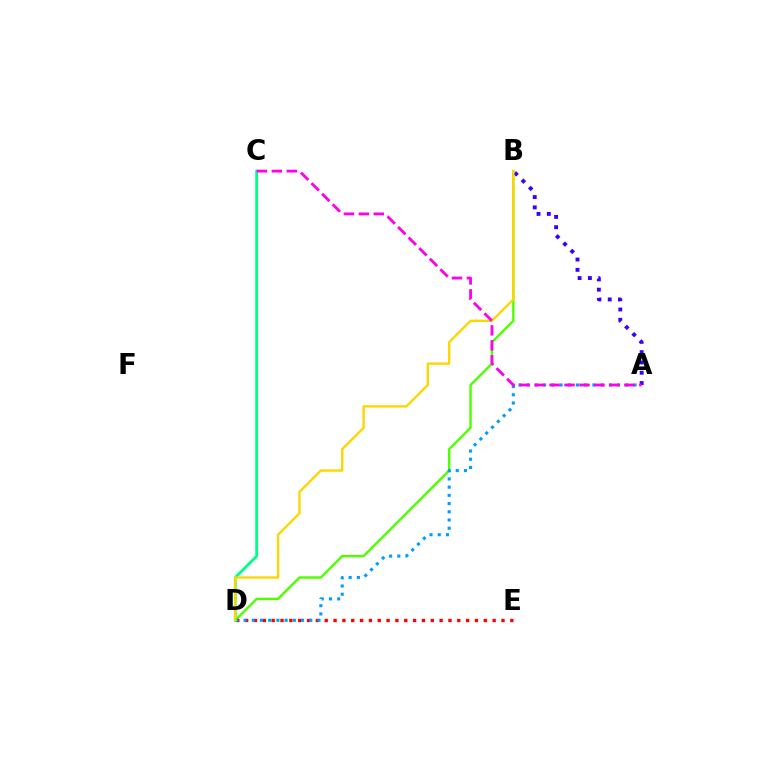{('B', 'D'): [{'color': '#4fff00', 'line_style': 'solid', 'thickness': 1.73}, {'color': '#ffd500', 'line_style': 'solid', 'thickness': 1.7}], ('D', 'E'): [{'color': '#ff0000', 'line_style': 'dotted', 'thickness': 2.4}], ('A', 'D'): [{'color': '#009eff', 'line_style': 'dotted', 'thickness': 2.23}], ('C', 'D'): [{'color': '#00ff86', 'line_style': 'solid', 'thickness': 2.02}], ('A', 'B'): [{'color': '#3700ff', 'line_style': 'dotted', 'thickness': 2.8}], ('A', 'C'): [{'color': '#ff00ed', 'line_style': 'dashed', 'thickness': 2.03}]}